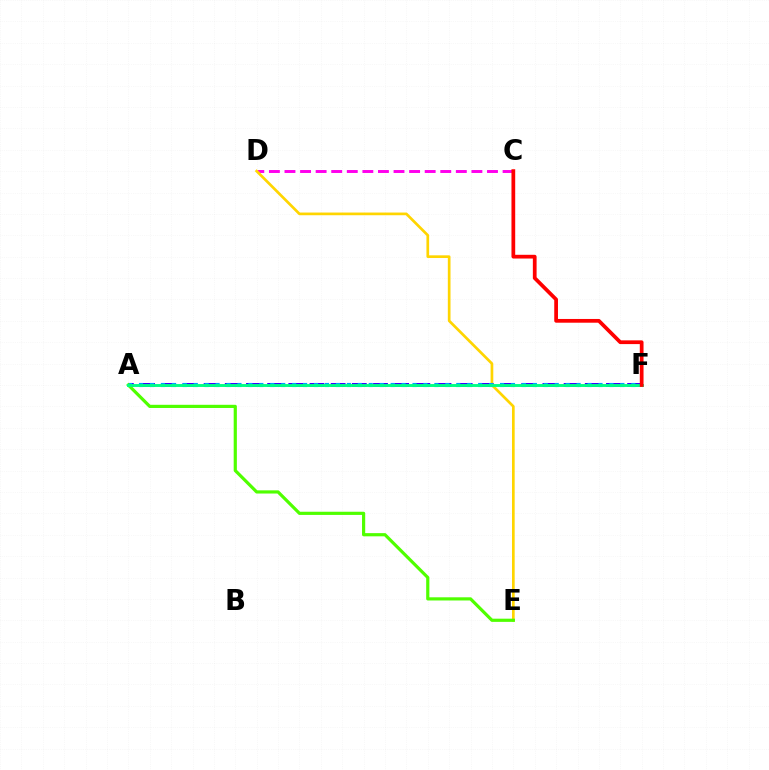{('C', 'D'): [{'color': '#ff00ed', 'line_style': 'dashed', 'thickness': 2.12}], ('A', 'F'): [{'color': '#3700ff', 'line_style': 'dashed', 'thickness': 2.88}, {'color': '#009eff', 'line_style': 'dotted', 'thickness': 2.97}, {'color': '#00ff86', 'line_style': 'solid', 'thickness': 2.09}], ('D', 'E'): [{'color': '#ffd500', 'line_style': 'solid', 'thickness': 1.94}], ('A', 'E'): [{'color': '#4fff00', 'line_style': 'solid', 'thickness': 2.29}], ('C', 'F'): [{'color': '#ff0000', 'line_style': 'solid', 'thickness': 2.69}]}